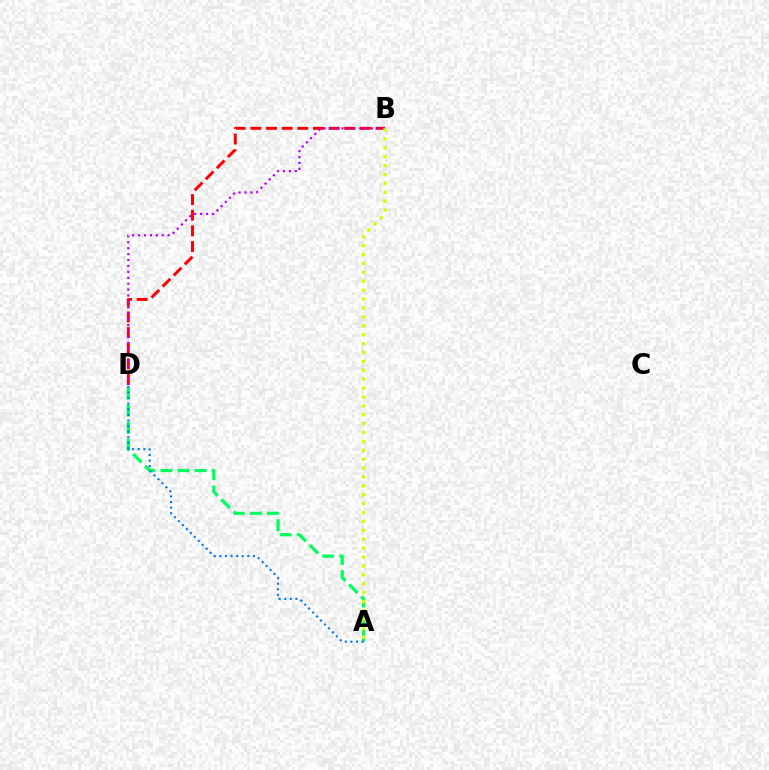{('A', 'D'): [{'color': '#00ff5c', 'line_style': 'dashed', 'thickness': 2.32}, {'color': '#0074ff', 'line_style': 'dotted', 'thickness': 1.52}], ('B', 'D'): [{'color': '#ff0000', 'line_style': 'dashed', 'thickness': 2.13}, {'color': '#b900ff', 'line_style': 'dotted', 'thickness': 1.61}], ('A', 'B'): [{'color': '#d1ff00', 'line_style': 'dotted', 'thickness': 2.42}]}